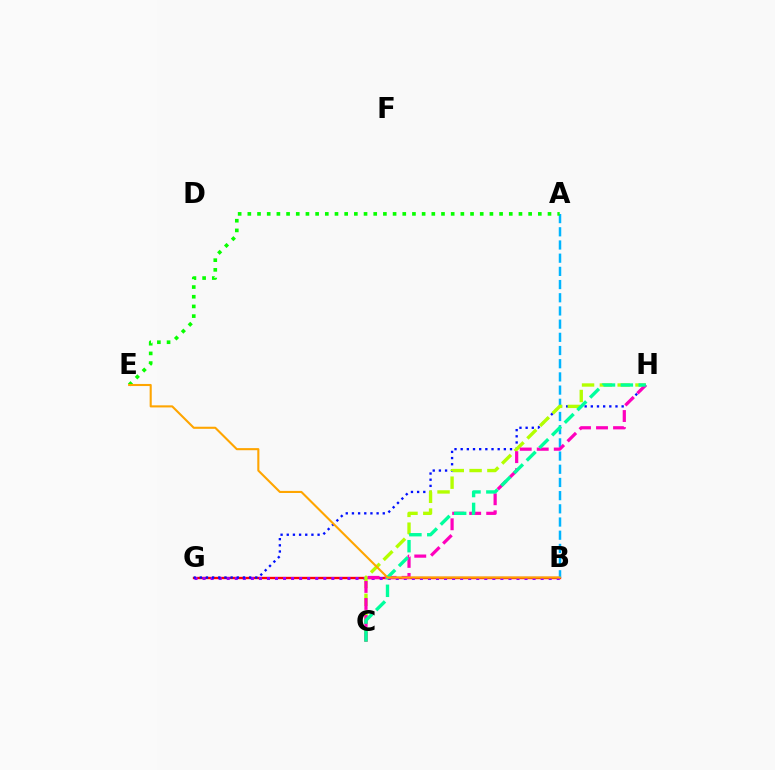{('B', 'G'): [{'color': '#ff0000', 'line_style': 'solid', 'thickness': 1.69}, {'color': '#9b00ff', 'line_style': 'dotted', 'thickness': 2.19}], ('A', 'B'): [{'color': '#00b5ff', 'line_style': 'dashed', 'thickness': 1.79}], ('A', 'E'): [{'color': '#08ff00', 'line_style': 'dotted', 'thickness': 2.63}], ('G', 'H'): [{'color': '#0010ff', 'line_style': 'dotted', 'thickness': 1.68}], ('C', 'H'): [{'color': '#b3ff00', 'line_style': 'dashed', 'thickness': 2.42}, {'color': '#ff00bd', 'line_style': 'dashed', 'thickness': 2.31}, {'color': '#00ff9d', 'line_style': 'dashed', 'thickness': 2.43}], ('B', 'E'): [{'color': '#ffa500', 'line_style': 'solid', 'thickness': 1.51}]}